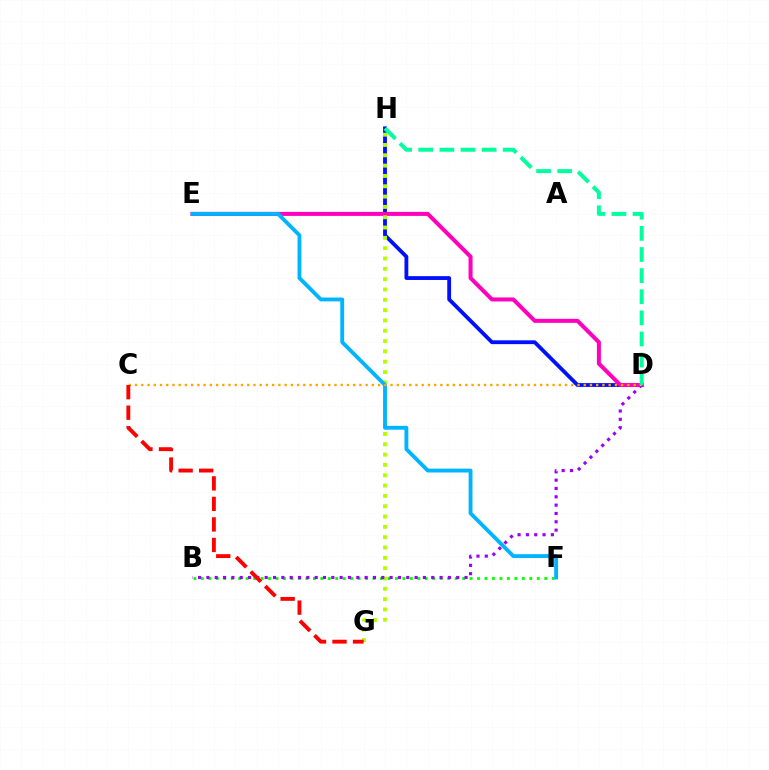{('D', 'H'): [{'color': '#0010ff', 'line_style': 'solid', 'thickness': 2.76}, {'color': '#00ff9d', 'line_style': 'dashed', 'thickness': 2.87}], ('D', 'E'): [{'color': '#ff00bd', 'line_style': 'solid', 'thickness': 2.89}], ('B', 'F'): [{'color': '#08ff00', 'line_style': 'dotted', 'thickness': 2.03}], ('G', 'H'): [{'color': '#b3ff00', 'line_style': 'dotted', 'thickness': 2.8}], ('E', 'F'): [{'color': '#00b5ff', 'line_style': 'solid', 'thickness': 2.78}], ('B', 'D'): [{'color': '#9b00ff', 'line_style': 'dotted', 'thickness': 2.26}], ('C', 'D'): [{'color': '#ffa500', 'line_style': 'dotted', 'thickness': 1.69}], ('C', 'G'): [{'color': '#ff0000', 'line_style': 'dashed', 'thickness': 2.79}]}